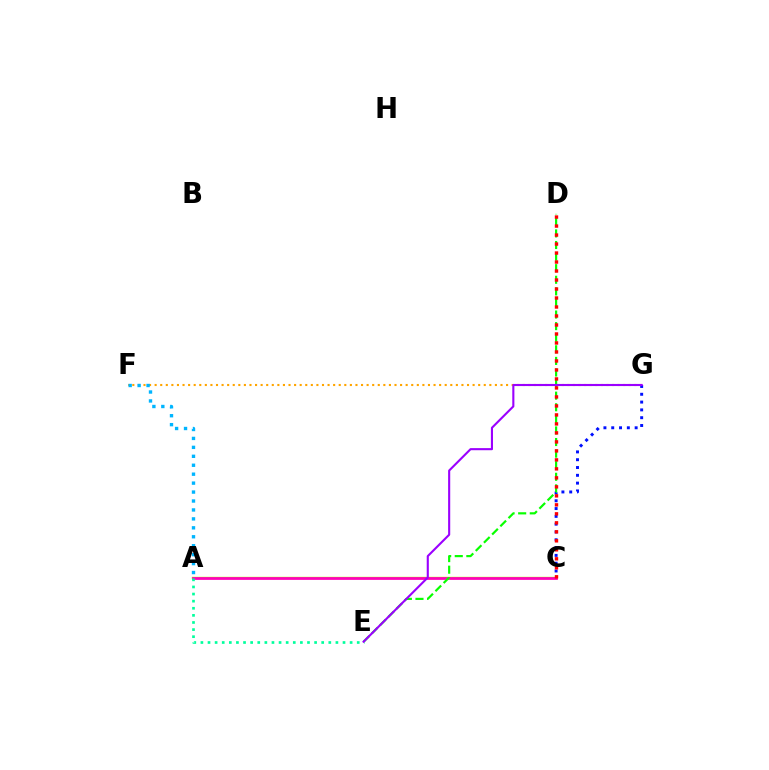{('A', 'C'): [{'color': '#b3ff00', 'line_style': 'solid', 'thickness': 1.71}, {'color': '#ff00bd', 'line_style': 'solid', 'thickness': 1.98}], ('F', 'G'): [{'color': '#ffa500', 'line_style': 'dotted', 'thickness': 1.52}], ('C', 'G'): [{'color': '#0010ff', 'line_style': 'dotted', 'thickness': 2.12}], ('D', 'E'): [{'color': '#08ff00', 'line_style': 'dashed', 'thickness': 1.57}], ('C', 'D'): [{'color': '#ff0000', 'line_style': 'dotted', 'thickness': 2.44}], ('A', 'E'): [{'color': '#00ff9d', 'line_style': 'dotted', 'thickness': 1.93}], ('A', 'F'): [{'color': '#00b5ff', 'line_style': 'dotted', 'thickness': 2.43}], ('E', 'G'): [{'color': '#9b00ff', 'line_style': 'solid', 'thickness': 1.52}]}